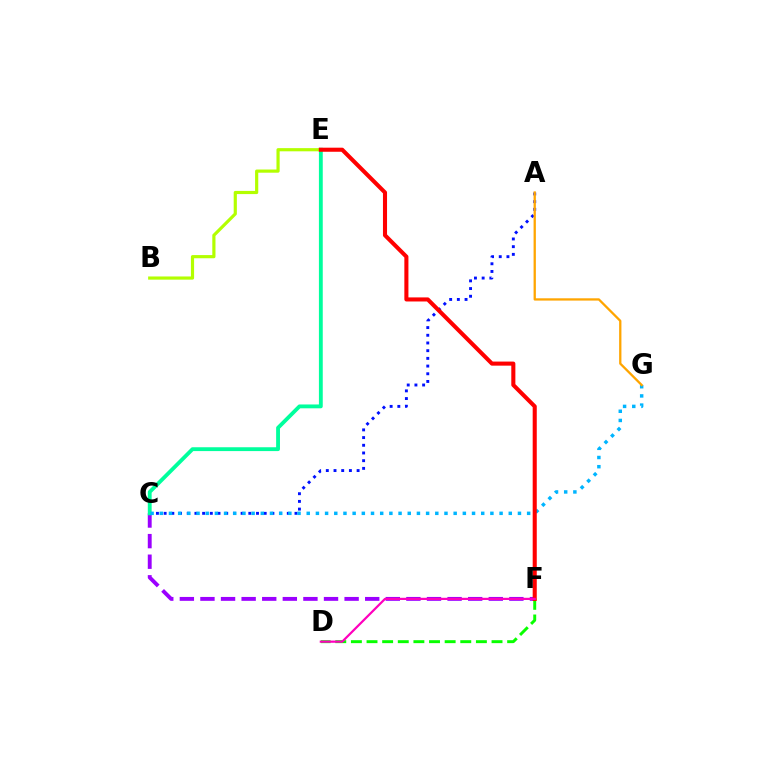{('C', 'F'): [{'color': '#9b00ff', 'line_style': 'dashed', 'thickness': 2.8}], ('A', 'C'): [{'color': '#0010ff', 'line_style': 'dotted', 'thickness': 2.09}], ('C', 'E'): [{'color': '#00ff9d', 'line_style': 'solid', 'thickness': 2.77}], ('C', 'G'): [{'color': '#00b5ff', 'line_style': 'dotted', 'thickness': 2.5}], ('D', 'F'): [{'color': '#08ff00', 'line_style': 'dashed', 'thickness': 2.12}, {'color': '#ff00bd', 'line_style': 'solid', 'thickness': 1.59}], ('B', 'E'): [{'color': '#b3ff00', 'line_style': 'solid', 'thickness': 2.29}], ('A', 'G'): [{'color': '#ffa500', 'line_style': 'solid', 'thickness': 1.65}], ('E', 'F'): [{'color': '#ff0000', 'line_style': 'solid', 'thickness': 2.93}]}